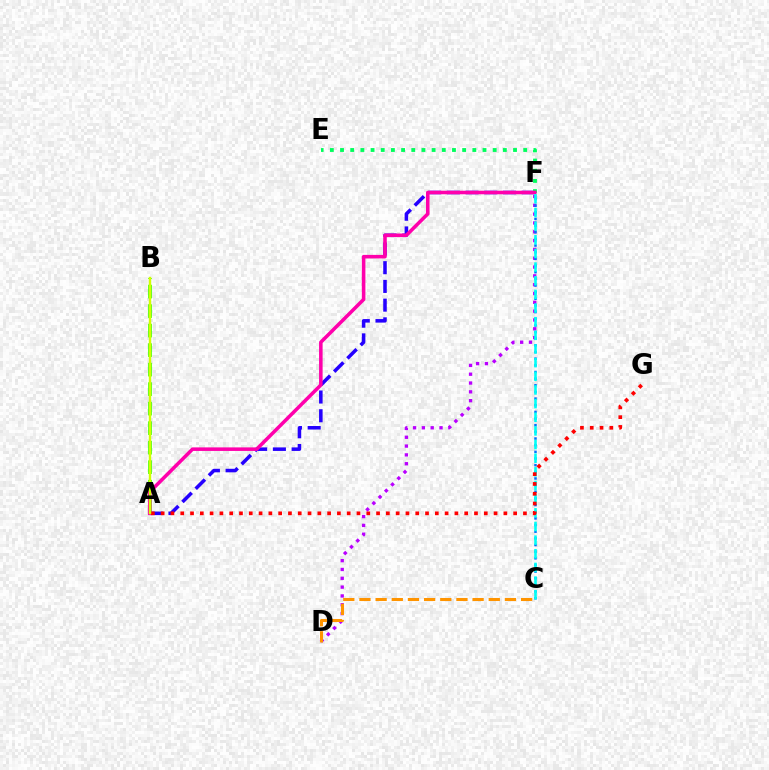{('A', 'F'): [{'color': '#2500ff', 'line_style': 'dashed', 'thickness': 2.54}, {'color': '#ff00ac', 'line_style': 'solid', 'thickness': 2.56}], ('D', 'F'): [{'color': '#b900ff', 'line_style': 'dotted', 'thickness': 2.4}], ('E', 'F'): [{'color': '#00ff5c', 'line_style': 'dotted', 'thickness': 2.76}], ('A', 'B'): [{'color': '#3dff00', 'line_style': 'dashed', 'thickness': 2.65}, {'color': '#d1ff00', 'line_style': 'solid', 'thickness': 1.73}], ('C', 'F'): [{'color': '#0074ff', 'line_style': 'dotted', 'thickness': 1.81}, {'color': '#00fff6', 'line_style': 'dashed', 'thickness': 1.85}], ('A', 'G'): [{'color': '#ff0000', 'line_style': 'dotted', 'thickness': 2.66}], ('C', 'D'): [{'color': '#ff9400', 'line_style': 'dashed', 'thickness': 2.2}]}